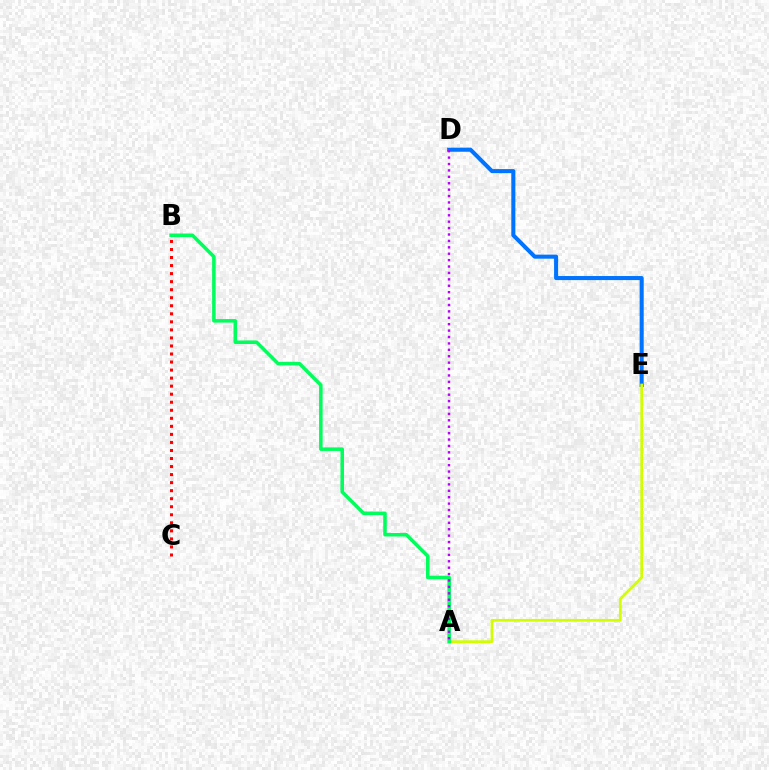{('D', 'E'): [{'color': '#0074ff', 'line_style': 'solid', 'thickness': 2.92}], ('A', 'E'): [{'color': '#d1ff00', 'line_style': 'solid', 'thickness': 1.95}], ('A', 'B'): [{'color': '#00ff5c', 'line_style': 'solid', 'thickness': 2.55}], ('A', 'D'): [{'color': '#b900ff', 'line_style': 'dotted', 'thickness': 1.74}], ('B', 'C'): [{'color': '#ff0000', 'line_style': 'dotted', 'thickness': 2.18}]}